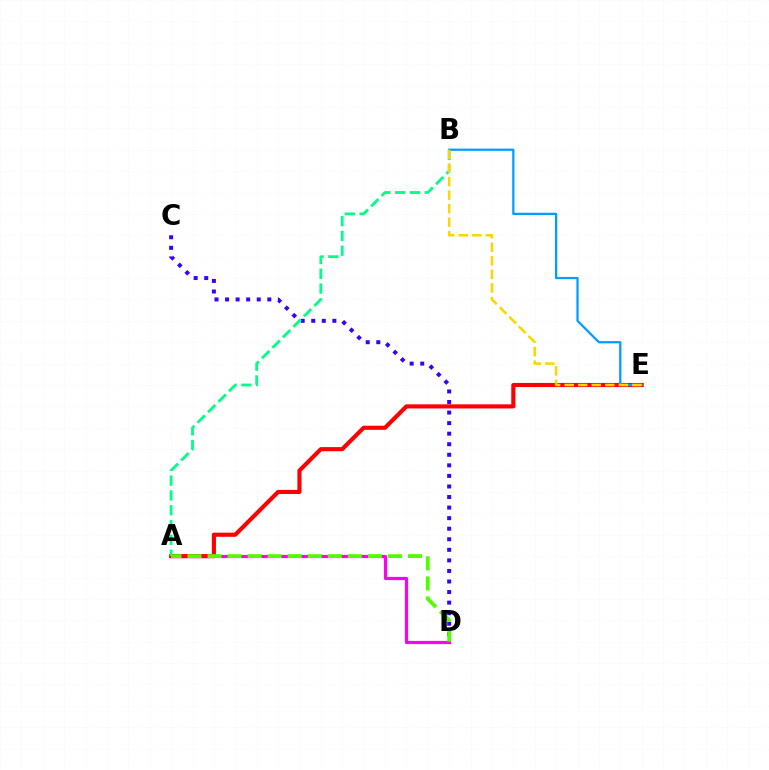{('A', 'D'): [{'color': '#ff00ed', 'line_style': 'solid', 'thickness': 2.31}, {'color': '#4fff00', 'line_style': 'dashed', 'thickness': 2.72}], ('A', 'E'): [{'color': '#ff0000', 'line_style': 'solid', 'thickness': 2.97}], ('C', 'D'): [{'color': '#3700ff', 'line_style': 'dotted', 'thickness': 2.87}], ('A', 'B'): [{'color': '#00ff86', 'line_style': 'dashed', 'thickness': 2.01}], ('B', 'E'): [{'color': '#009eff', 'line_style': 'solid', 'thickness': 1.62}, {'color': '#ffd500', 'line_style': 'dashed', 'thickness': 1.84}]}